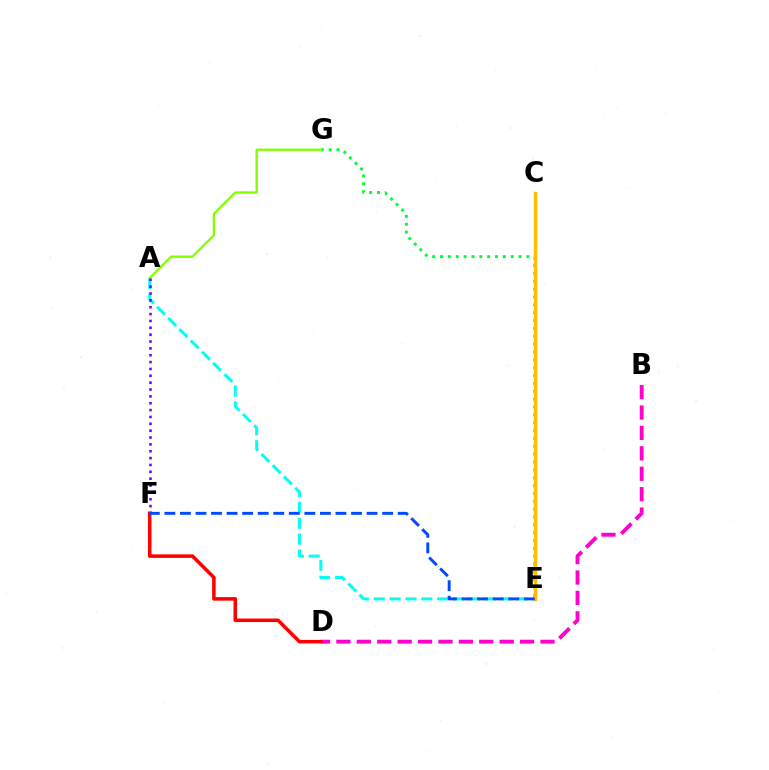{('E', 'G'): [{'color': '#00ff39', 'line_style': 'dotted', 'thickness': 2.13}], ('A', 'E'): [{'color': '#00fff6', 'line_style': 'dashed', 'thickness': 2.16}], ('A', 'G'): [{'color': '#84ff00', 'line_style': 'solid', 'thickness': 1.67}], ('A', 'F'): [{'color': '#7200ff', 'line_style': 'dotted', 'thickness': 1.86}], ('B', 'D'): [{'color': '#ff00cf', 'line_style': 'dashed', 'thickness': 2.77}], ('C', 'E'): [{'color': '#ffbd00', 'line_style': 'solid', 'thickness': 2.47}], ('D', 'F'): [{'color': '#ff0000', 'line_style': 'solid', 'thickness': 2.55}], ('E', 'F'): [{'color': '#004bff', 'line_style': 'dashed', 'thickness': 2.11}]}